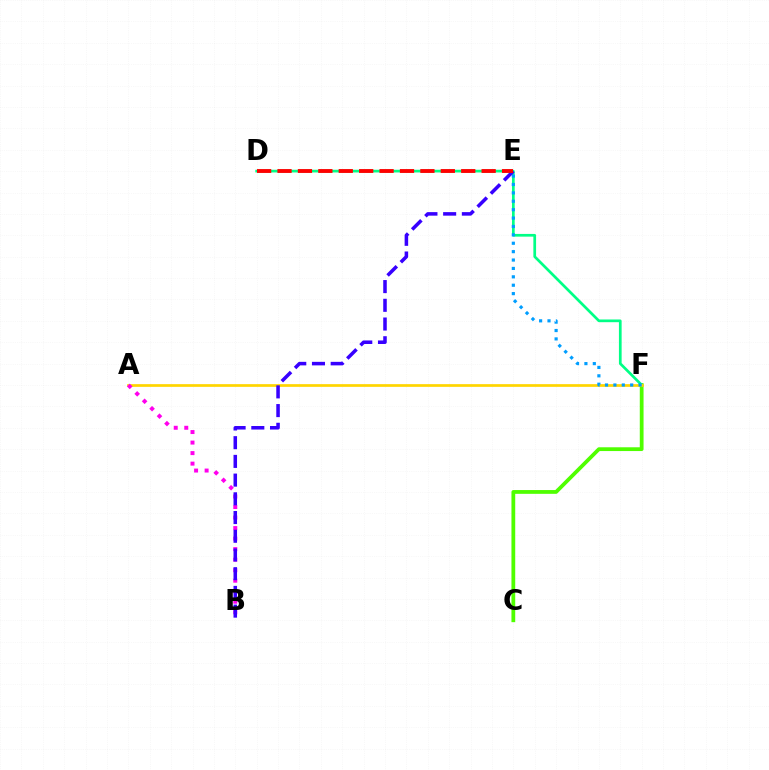{('C', 'F'): [{'color': '#4fff00', 'line_style': 'solid', 'thickness': 2.72}], ('D', 'F'): [{'color': '#00ff86', 'line_style': 'solid', 'thickness': 1.95}], ('A', 'F'): [{'color': '#ffd500', 'line_style': 'solid', 'thickness': 1.95}], ('E', 'F'): [{'color': '#009eff', 'line_style': 'dotted', 'thickness': 2.28}], ('A', 'B'): [{'color': '#ff00ed', 'line_style': 'dotted', 'thickness': 2.86}], ('B', 'E'): [{'color': '#3700ff', 'line_style': 'dashed', 'thickness': 2.54}], ('D', 'E'): [{'color': '#ff0000', 'line_style': 'dashed', 'thickness': 2.77}]}